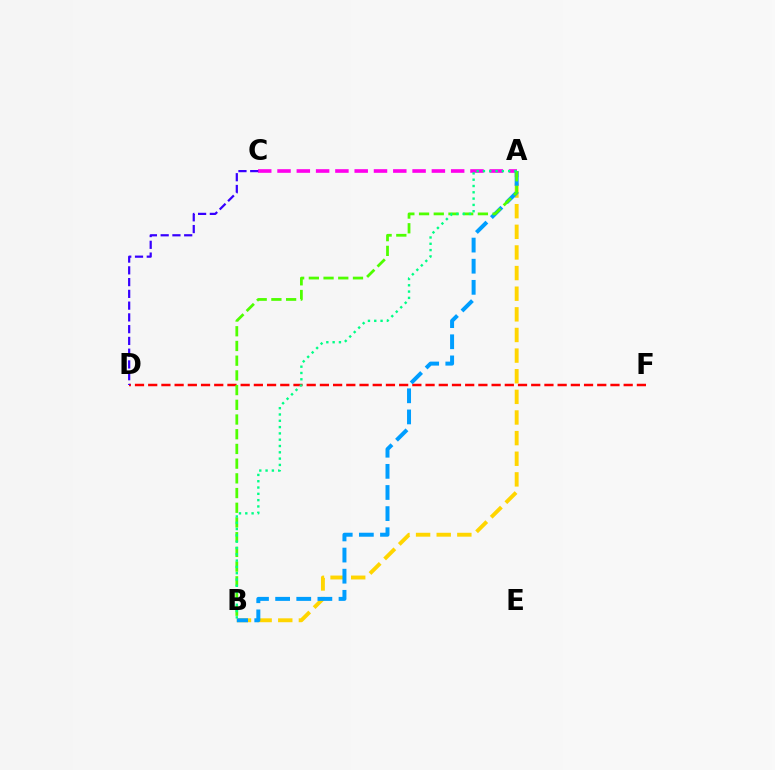{('D', 'F'): [{'color': '#ff0000', 'line_style': 'dashed', 'thickness': 1.79}], ('A', 'C'): [{'color': '#ff00ed', 'line_style': 'dashed', 'thickness': 2.62}], ('C', 'D'): [{'color': '#3700ff', 'line_style': 'dashed', 'thickness': 1.6}], ('A', 'B'): [{'color': '#ffd500', 'line_style': 'dashed', 'thickness': 2.8}, {'color': '#009eff', 'line_style': 'dashed', 'thickness': 2.87}, {'color': '#4fff00', 'line_style': 'dashed', 'thickness': 2.0}, {'color': '#00ff86', 'line_style': 'dotted', 'thickness': 1.71}]}